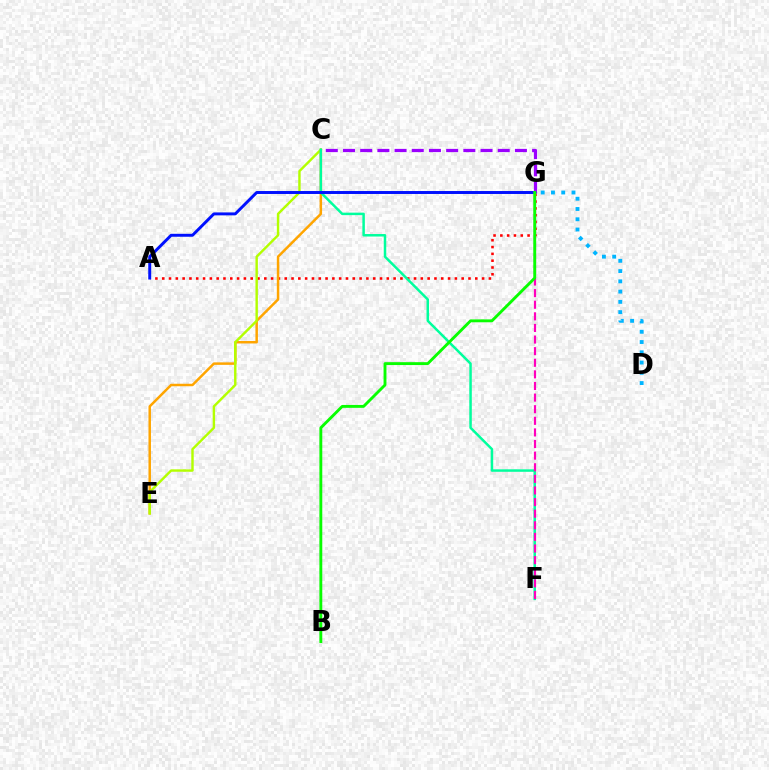{('A', 'G'): [{'color': '#ff0000', 'line_style': 'dotted', 'thickness': 1.85}, {'color': '#0010ff', 'line_style': 'solid', 'thickness': 2.12}], ('C', 'E'): [{'color': '#ffa500', 'line_style': 'solid', 'thickness': 1.79}, {'color': '#b3ff00', 'line_style': 'solid', 'thickness': 1.74}], ('D', 'G'): [{'color': '#00b5ff', 'line_style': 'dotted', 'thickness': 2.79}], ('C', 'F'): [{'color': '#00ff9d', 'line_style': 'solid', 'thickness': 1.79}], ('F', 'G'): [{'color': '#ff00bd', 'line_style': 'dashed', 'thickness': 1.58}], ('C', 'G'): [{'color': '#9b00ff', 'line_style': 'dashed', 'thickness': 2.34}], ('B', 'G'): [{'color': '#08ff00', 'line_style': 'solid', 'thickness': 2.07}]}